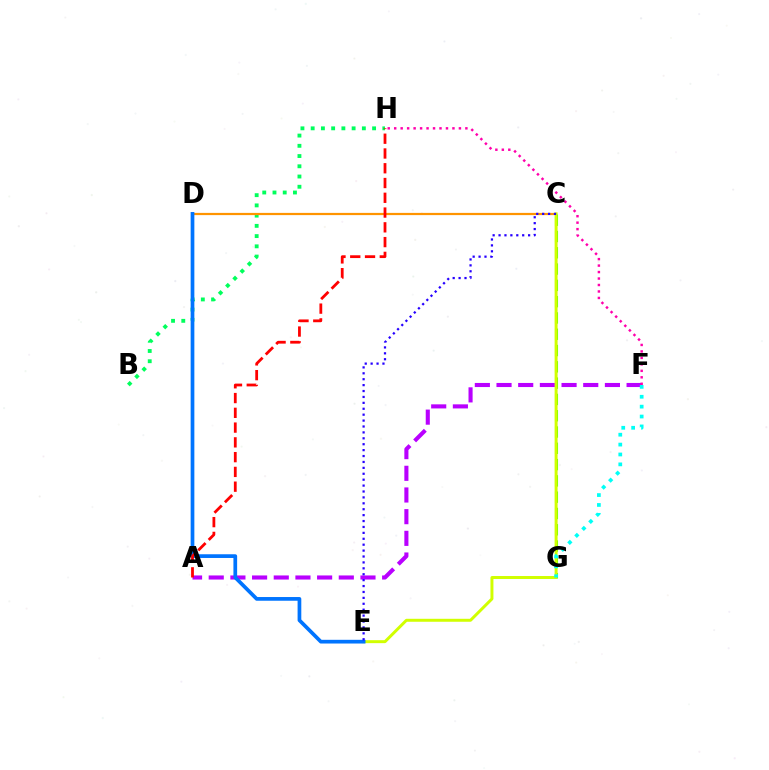{('B', 'H'): [{'color': '#00ff5c', 'line_style': 'dotted', 'thickness': 2.78}], ('C', 'D'): [{'color': '#ff9400', 'line_style': 'solid', 'thickness': 1.6}], ('C', 'G'): [{'color': '#3dff00', 'line_style': 'dashed', 'thickness': 2.21}], ('A', 'F'): [{'color': '#b900ff', 'line_style': 'dashed', 'thickness': 2.94}], ('C', 'E'): [{'color': '#d1ff00', 'line_style': 'solid', 'thickness': 2.14}, {'color': '#2500ff', 'line_style': 'dotted', 'thickness': 1.61}], ('F', 'G'): [{'color': '#00fff6', 'line_style': 'dotted', 'thickness': 2.69}], ('F', 'H'): [{'color': '#ff00ac', 'line_style': 'dotted', 'thickness': 1.76}], ('D', 'E'): [{'color': '#0074ff', 'line_style': 'solid', 'thickness': 2.67}], ('A', 'H'): [{'color': '#ff0000', 'line_style': 'dashed', 'thickness': 2.01}]}